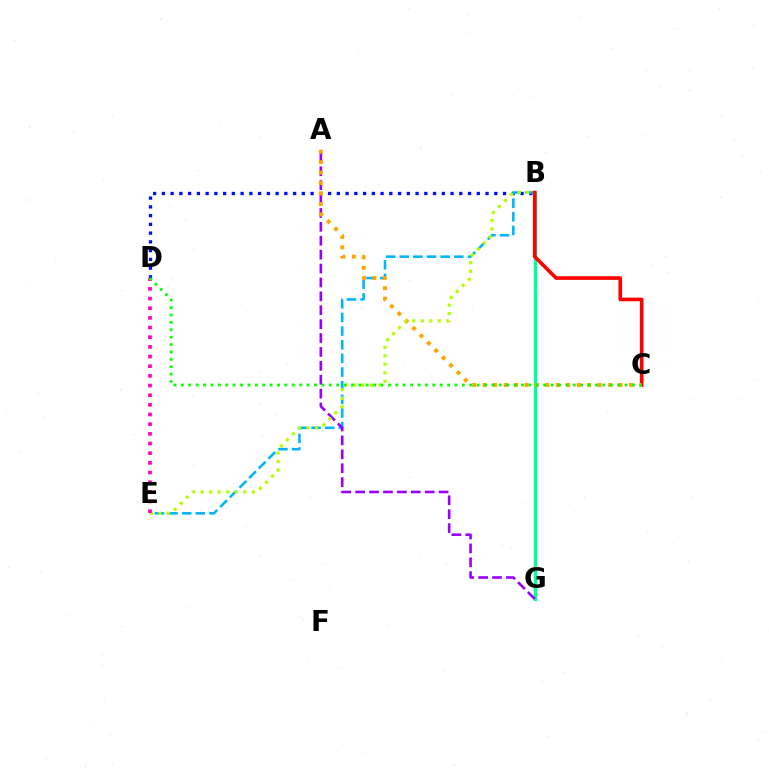{('B', 'D'): [{'color': '#0010ff', 'line_style': 'dotted', 'thickness': 2.38}], ('B', 'E'): [{'color': '#00b5ff', 'line_style': 'dashed', 'thickness': 1.85}, {'color': '#b3ff00', 'line_style': 'dotted', 'thickness': 2.32}], ('B', 'G'): [{'color': '#00ff9d', 'line_style': 'solid', 'thickness': 2.44}], ('B', 'C'): [{'color': '#ff0000', 'line_style': 'solid', 'thickness': 2.61}], ('A', 'G'): [{'color': '#9b00ff', 'line_style': 'dashed', 'thickness': 1.89}], ('A', 'C'): [{'color': '#ffa500', 'line_style': 'dotted', 'thickness': 2.84}], ('D', 'E'): [{'color': '#ff00bd', 'line_style': 'dotted', 'thickness': 2.63}], ('C', 'D'): [{'color': '#08ff00', 'line_style': 'dotted', 'thickness': 2.01}]}